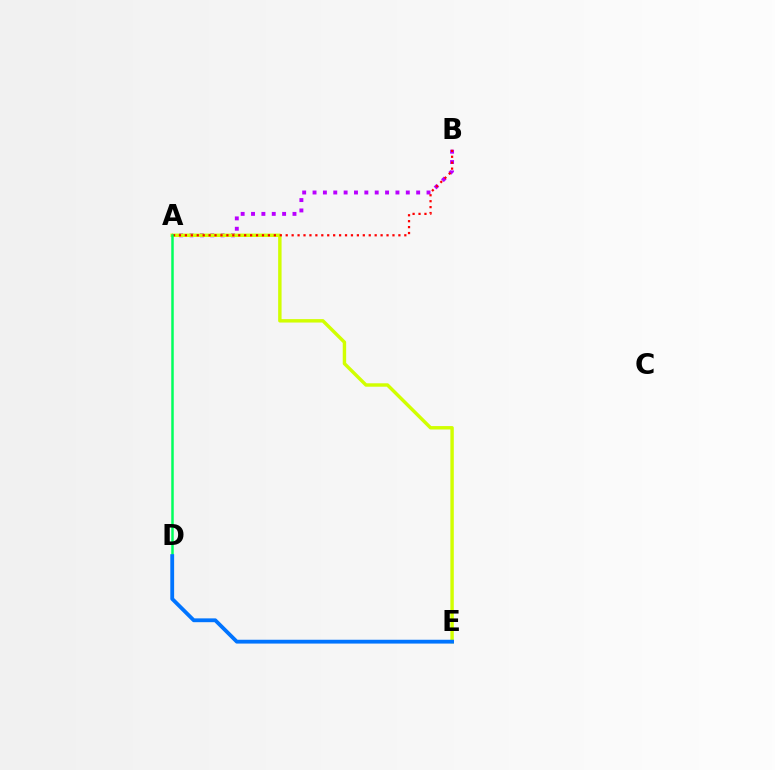{('A', 'B'): [{'color': '#b900ff', 'line_style': 'dotted', 'thickness': 2.82}, {'color': '#ff0000', 'line_style': 'dotted', 'thickness': 1.61}], ('A', 'E'): [{'color': '#d1ff00', 'line_style': 'solid', 'thickness': 2.46}], ('A', 'D'): [{'color': '#00ff5c', 'line_style': 'solid', 'thickness': 1.8}], ('D', 'E'): [{'color': '#0074ff', 'line_style': 'solid', 'thickness': 2.75}]}